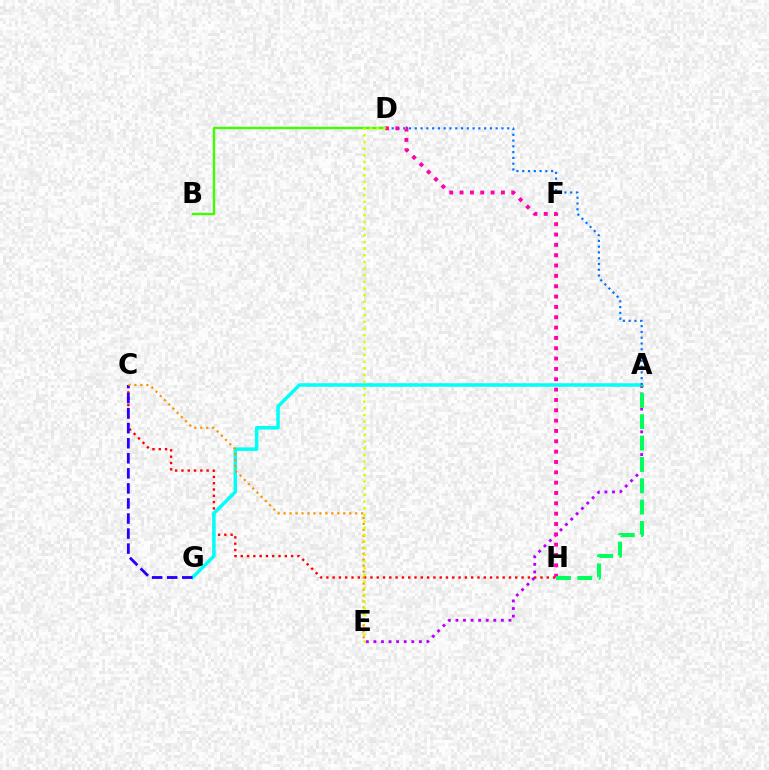{('C', 'H'): [{'color': '#ff0000', 'line_style': 'dotted', 'thickness': 1.71}], ('A', 'G'): [{'color': '#00fff6', 'line_style': 'solid', 'thickness': 2.53}], ('A', 'E'): [{'color': '#b900ff', 'line_style': 'dotted', 'thickness': 2.06}], ('A', 'D'): [{'color': '#0074ff', 'line_style': 'dotted', 'thickness': 1.57}], ('D', 'H'): [{'color': '#ff00ac', 'line_style': 'dotted', 'thickness': 2.81}], ('C', 'G'): [{'color': '#2500ff', 'line_style': 'dashed', 'thickness': 2.05}], ('B', 'D'): [{'color': '#3dff00', 'line_style': 'solid', 'thickness': 1.7}], ('C', 'E'): [{'color': '#ff9400', 'line_style': 'dotted', 'thickness': 1.62}], ('D', 'E'): [{'color': '#d1ff00', 'line_style': 'dotted', 'thickness': 1.81}], ('A', 'H'): [{'color': '#00ff5c', 'line_style': 'dashed', 'thickness': 2.9}]}